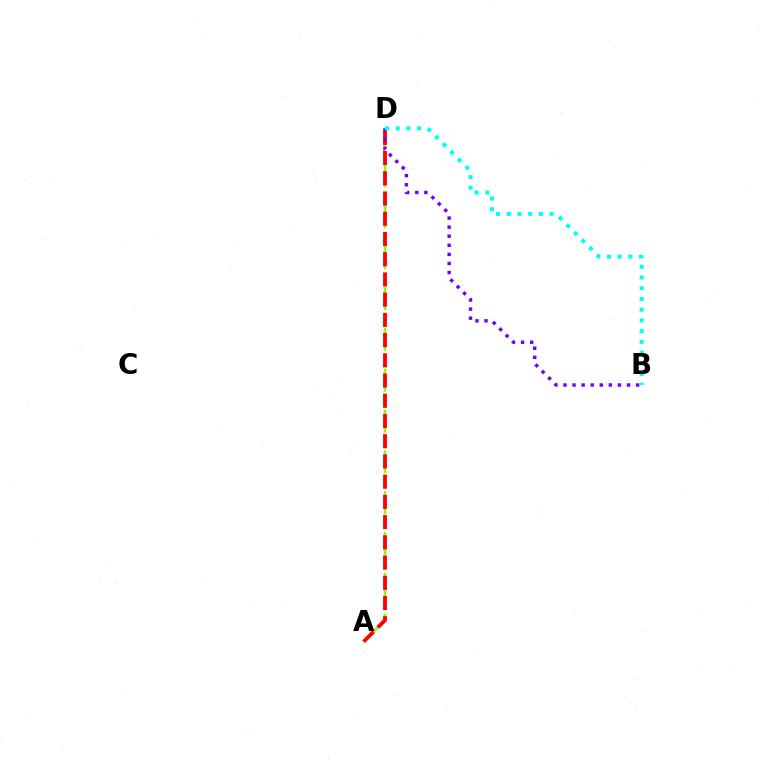{('A', 'D'): [{'color': '#84ff00', 'line_style': 'dashed', 'thickness': 1.85}, {'color': '#ff0000', 'line_style': 'dashed', 'thickness': 2.75}], ('B', 'D'): [{'color': '#7200ff', 'line_style': 'dotted', 'thickness': 2.47}, {'color': '#00fff6', 'line_style': 'dotted', 'thickness': 2.91}]}